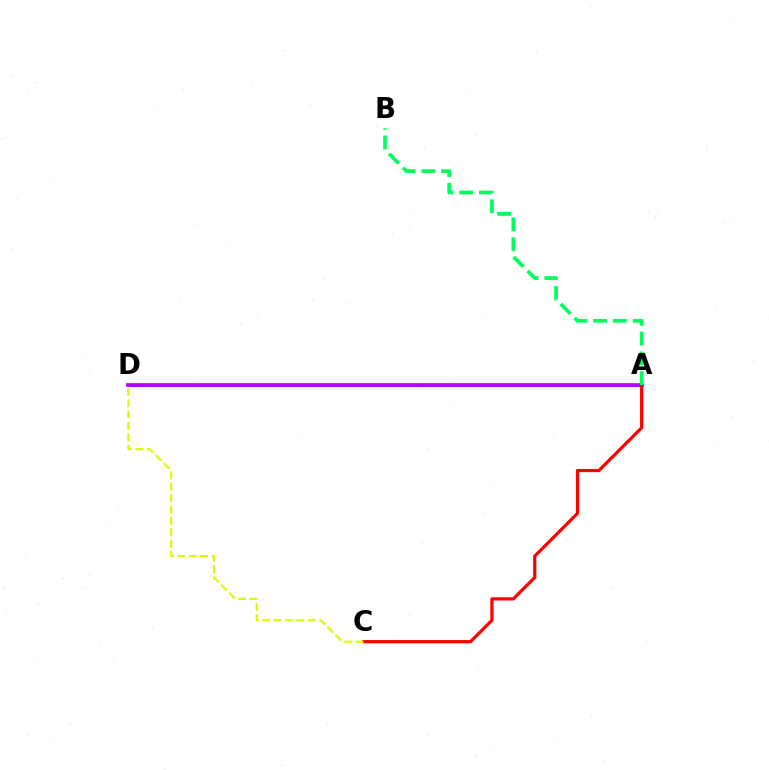{('A', 'D'): [{'color': '#0074ff', 'line_style': 'solid', 'thickness': 2.11}, {'color': '#b900ff', 'line_style': 'solid', 'thickness': 2.66}], ('A', 'C'): [{'color': '#ff0000', 'line_style': 'solid', 'thickness': 2.31}], ('C', 'D'): [{'color': '#d1ff00', 'line_style': 'dashed', 'thickness': 1.55}], ('A', 'B'): [{'color': '#00ff5c', 'line_style': 'dashed', 'thickness': 2.69}]}